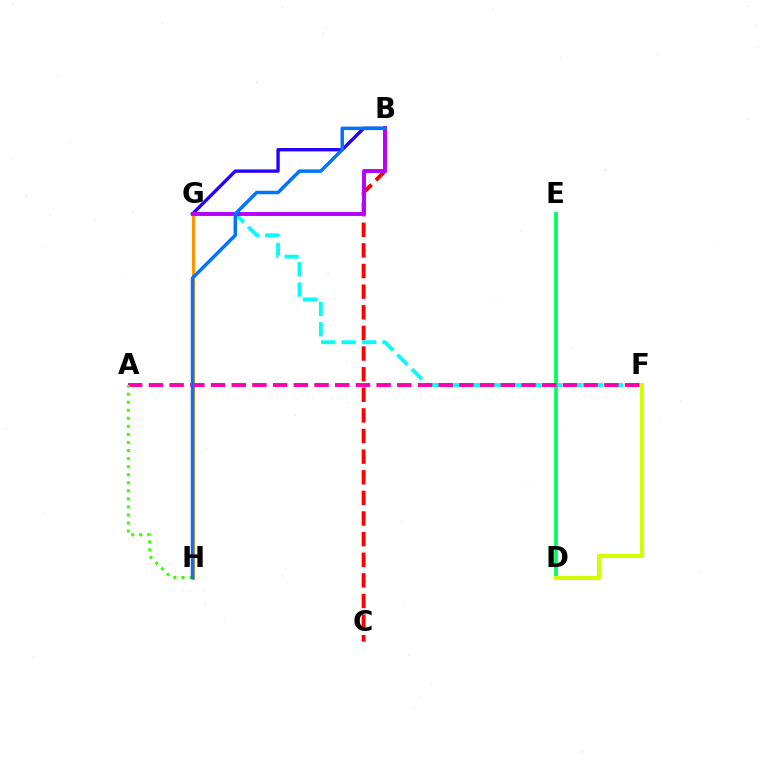{('B', 'G'): [{'color': '#2500ff', 'line_style': 'solid', 'thickness': 2.42}, {'color': '#b900ff', 'line_style': 'solid', 'thickness': 2.83}], ('F', 'G'): [{'color': '#00fff6', 'line_style': 'dashed', 'thickness': 2.77}], ('D', 'E'): [{'color': '#00ff5c', 'line_style': 'solid', 'thickness': 2.71}], ('G', 'H'): [{'color': '#ff9400', 'line_style': 'solid', 'thickness': 2.23}], ('A', 'F'): [{'color': '#ff00ac', 'line_style': 'dashed', 'thickness': 2.81}], ('B', 'C'): [{'color': '#ff0000', 'line_style': 'dashed', 'thickness': 2.8}], ('D', 'F'): [{'color': '#d1ff00', 'line_style': 'solid', 'thickness': 2.96}], ('A', 'H'): [{'color': '#3dff00', 'line_style': 'dotted', 'thickness': 2.19}], ('B', 'H'): [{'color': '#0074ff', 'line_style': 'solid', 'thickness': 2.5}]}